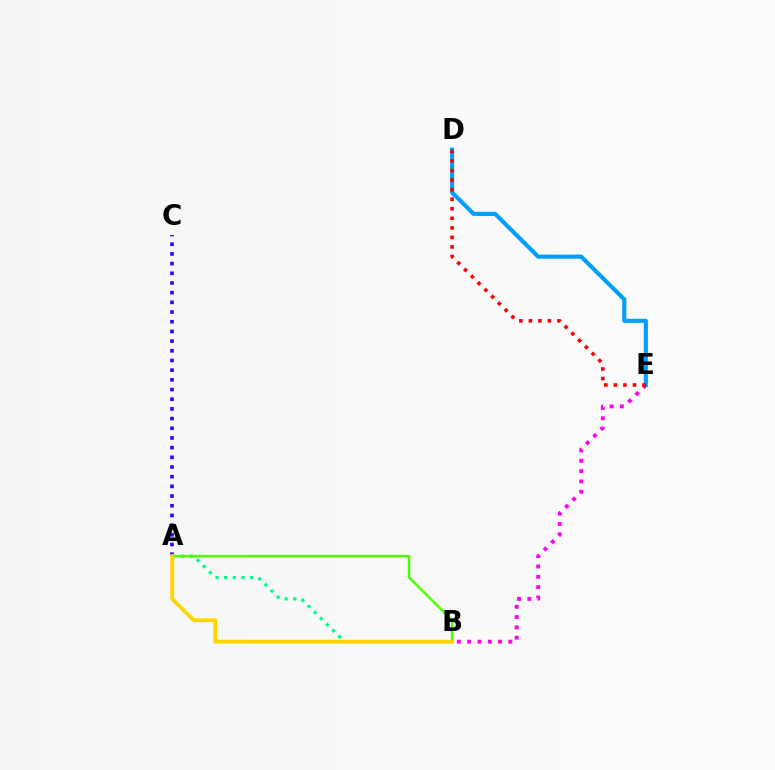{('A', 'B'): [{'color': '#00ff86', 'line_style': 'dotted', 'thickness': 2.35}, {'color': '#4fff00', 'line_style': 'solid', 'thickness': 1.8}, {'color': '#ffd500', 'line_style': 'solid', 'thickness': 2.76}], ('B', 'E'): [{'color': '#ff00ed', 'line_style': 'dotted', 'thickness': 2.8}], ('A', 'C'): [{'color': '#3700ff', 'line_style': 'dotted', 'thickness': 2.63}], ('D', 'E'): [{'color': '#009eff', 'line_style': 'solid', 'thickness': 2.97}, {'color': '#ff0000', 'line_style': 'dotted', 'thickness': 2.59}]}